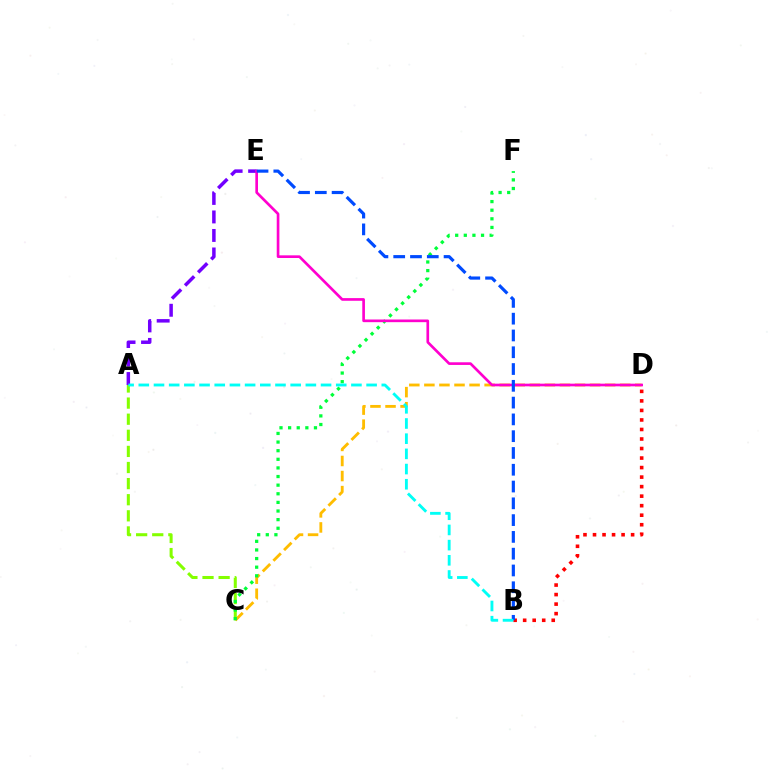{('A', 'C'): [{'color': '#84ff00', 'line_style': 'dashed', 'thickness': 2.19}], ('C', 'D'): [{'color': '#ffbd00', 'line_style': 'dashed', 'thickness': 2.05}], ('C', 'F'): [{'color': '#00ff39', 'line_style': 'dotted', 'thickness': 2.34}], ('A', 'E'): [{'color': '#7200ff', 'line_style': 'dashed', 'thickness': 2.51}], ('B', 'D'): [{'color': '#ff0000', 'line_style': 'dotted', 'thickness': 2.59}], ('D', 'E'): [{'color': '#ff00cf', 'line_style': 'solid', 'thickness': 1.92}], ('B', 'E'): [{'color': '#004bff', 'line_style': 'dashed', 'thickness': 2.28}], ('A', 'B'): [{'color': '#00fff6', 'line_style': 'dashed', 'thickness': 2.06}]}